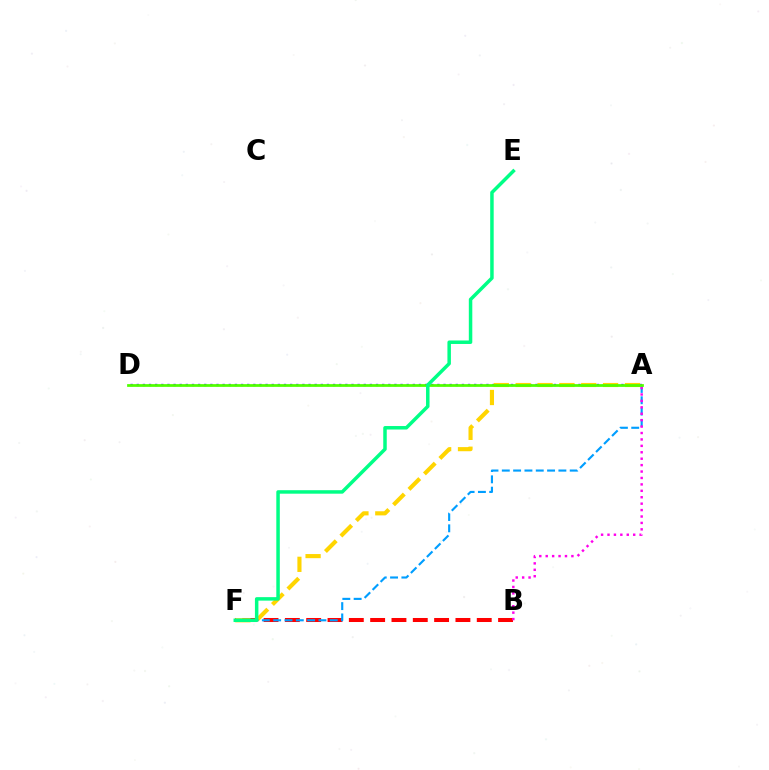{('B', 'F'): [{'color': '#ff0000', 'line_style': 'dashed', 'thickness': 2.9}], ('A', 'D'): [{'color': '#3700ff', 'line_style': 'dotted', 'thickness': 1.67}, {'color': '#4fff00', 'line_style': 'solid', 'thickness': 1.97}], ('A', 'F'): [{'color': '#ffd500', 'line_style': 'dashed', 'thickness': 2.97}, {'color': '#009eff', 'line_style': 'dashed', 'thickness': 1.54}], ('A', 'B'): [{'color': '#ff00ed', 'line_style': 'dotted', 'thickness': 1.74}], ('E', 'F'): [{'color': '#00ff86', 'line_style': 'solid', 'thickness': 2.51}]}